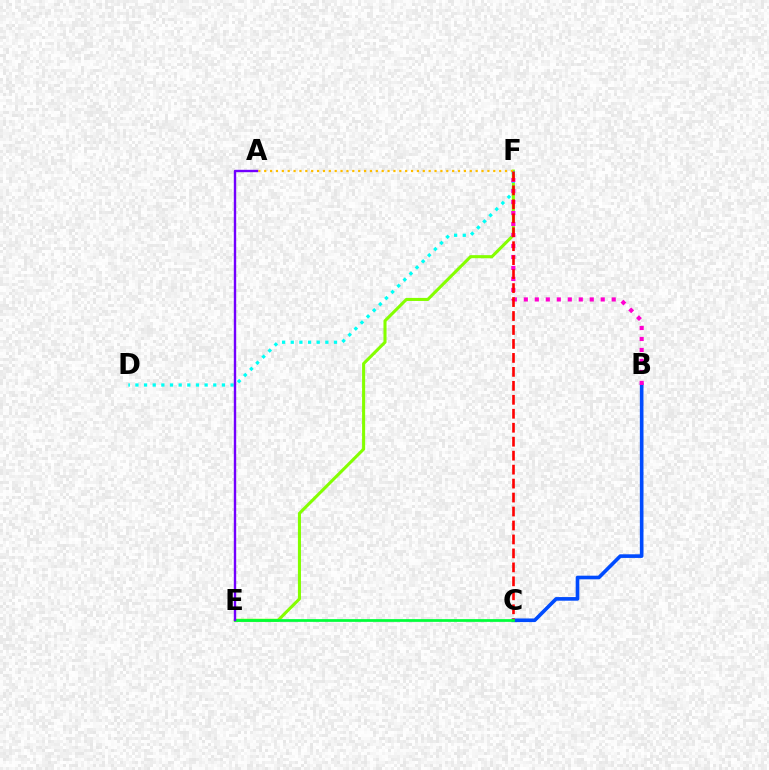{('E', 'F'): [{'color': '#84ff00', 'line_style': 'solid', 'thickness': 2.2}], ('D', 'F'): [{'color': '#00fff6', 'line_style': 'dotted', 'thickness': 2.35}], ('B', 'C'): [{'color': '#004bff', 'line_style': 'solid', 'thickness': 2.61}], ('B', 'F'): [{'color': '#ff00cf', 'line_style': 'dotted', 'thickness': 2.99}], ('A', 'F'): [{'color': '#ffbd00', 'line_style': 'dotted', 'thickness': 1.6}], ('C', 'F'): [{'color': '#ff0000', 'line_style': 'dashed', 'thickness': 1.9}], ('C', 'E'): [{'color': '#00ff39', 'line_style': 'solid', 'thickness': 1.97}], ('A', 'E'): [{'color': '#7200ff', 'line_style': 'solid', 'thickness': 1.72}]}